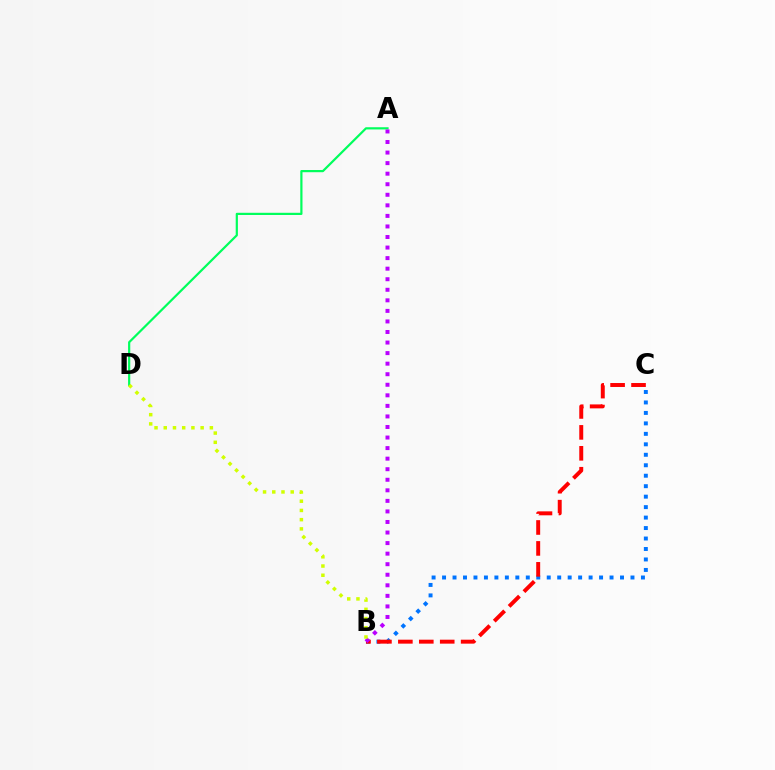{('A', 'D'): [{'color': '#00ff5c', 'line_style': 'solid', 'thickness': 1.58}], ('B', 'C'): [{'color': '#0074ff', 'line_style': 'dotted', 'thickness': 2.84}, {'color': '#ff0000', 'line_style': 'dashed', 'thickness': 2.84}], ('A', 'B'): [{'color': '#b900ff', 'line_style': 'dotted', 'thickness': 2.87}], ('B', 'D'): [{'color': '#d1ff00', 'line_style': 'dotted', 'thickness': 2.51}]}